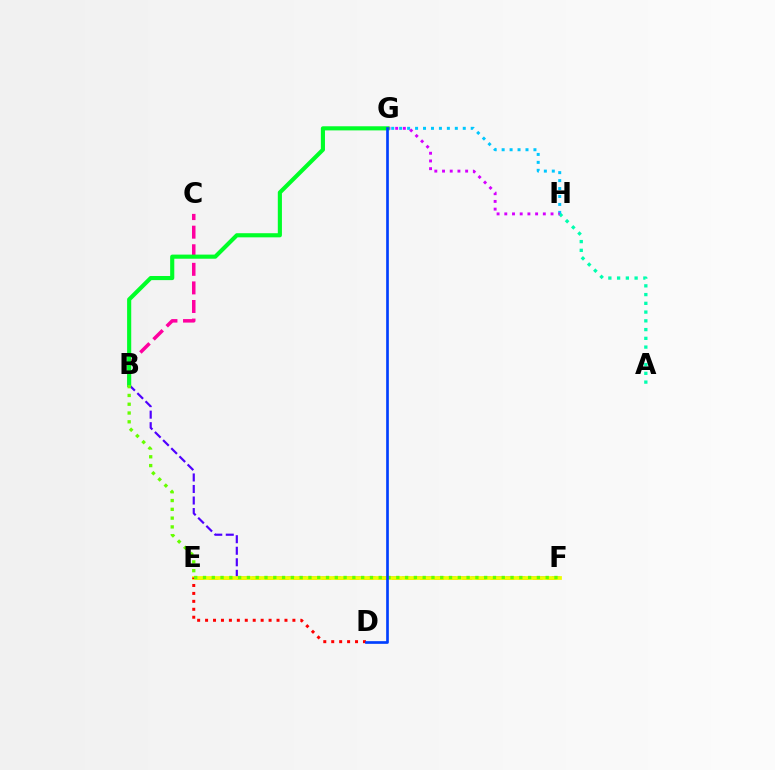{('B', 'F'): [{'color': '#4f00ff', 'line_style': 'dashed', 'thickness': 1.57}, {'color': '#66ff00', 'line_style': 'dotted', 'thickness': 2.39}], ('A', 'H'): [{'color': '#00ffaf', 'line_style': 'dotted', 'thickness': 2.38}], ('G', 'H'): [{'color': '#00c7ff', 'line_style': 'dotted', 'thickness': 2.16}, {'color': '#d600ff', 'line_style': 'dotted', 'thickness': 2.09}], ('B', 'C'): [{'color': '#ff00a0', 'line_style': 'dashed', 'thickness': 2.52}], ('E', 'F'): [{'color': '#ff8800', 'line_style': 'dashed', 'thickness': 1.91}, {'color': '#eeff00', 'line_style': 'solid', 'thickness': 2.7}], ('B', 'G'): [{'color': '#00ff27', 'line_style': 'solid', 'thickness': 2.97}], ('D', 'E'): [{'color': '#ff0000', 'line_style': 'dotted', 'thickness': 2.16}], ('D', 'G'): [{'color': '#003fff', 'line_style': 'solid', 'thickness': 1.93}]}